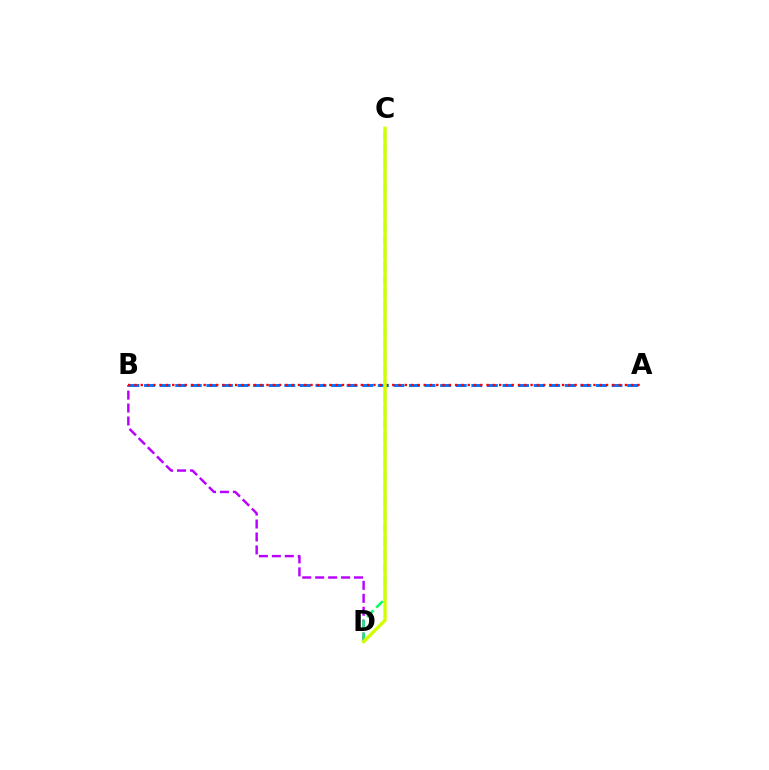{('B', 'D'): [{'color': '#b900ff', 'line_style': 'dashed', 'thickness': 1.76}], ('A', 'B'): [{'color': '#0074ff', 'line_style': 'dashed', 'thickness': 2.12}, {'color': '#ff0000', 'line_style': 'dotted', 'thickness': 1.71}], ('C', 'D'): [{'color': '#00ff5c', 'line_style': 'dashed', 'thickness': 1.78}, {'color': '#d1ff00', 'line_style': 'solid', 'thickness': 2.42}]}